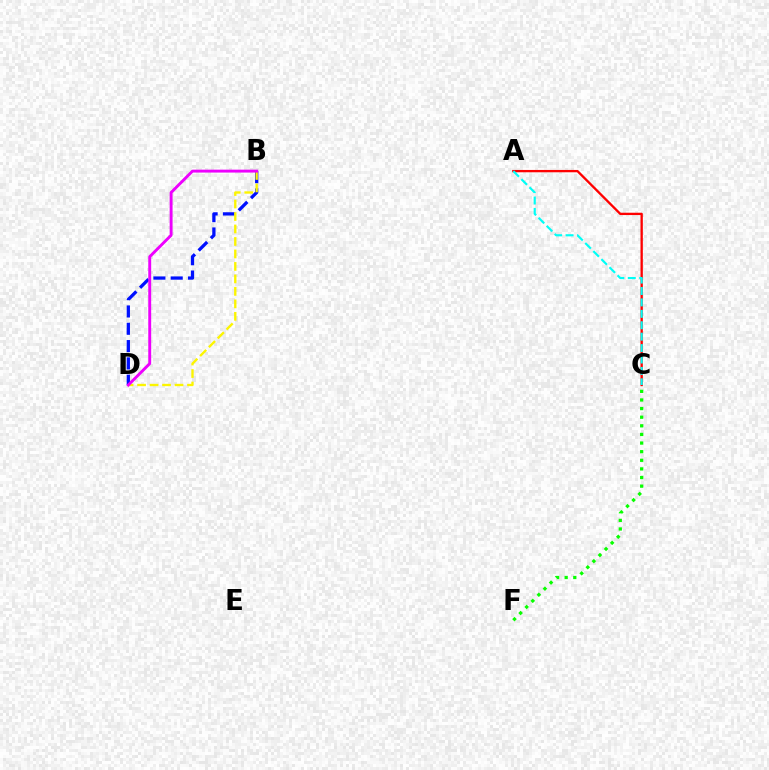{('B', 'D'): [{'color': '#0010ff', 'line_style': 'dashed', 'thickness': 2.35}, {'color': '#fcf500', 'line_style': 'dashed', 'thickness': 1.7}, {'color': '#ee00ff', 'line_style': 'solid', 'thickness': 2.1}], ('C', 'F'): [{'color': '#08ff00', 'line_style': 'dotted', 'thickness': 2.34}], ('A', 'C'): [{'color': '#ff0000', 'line_style': 'solid', 'thickness': 1.68}, {'color': '#00fff6', 'line_style': 'dashed', 'thickness': 1.55}]}